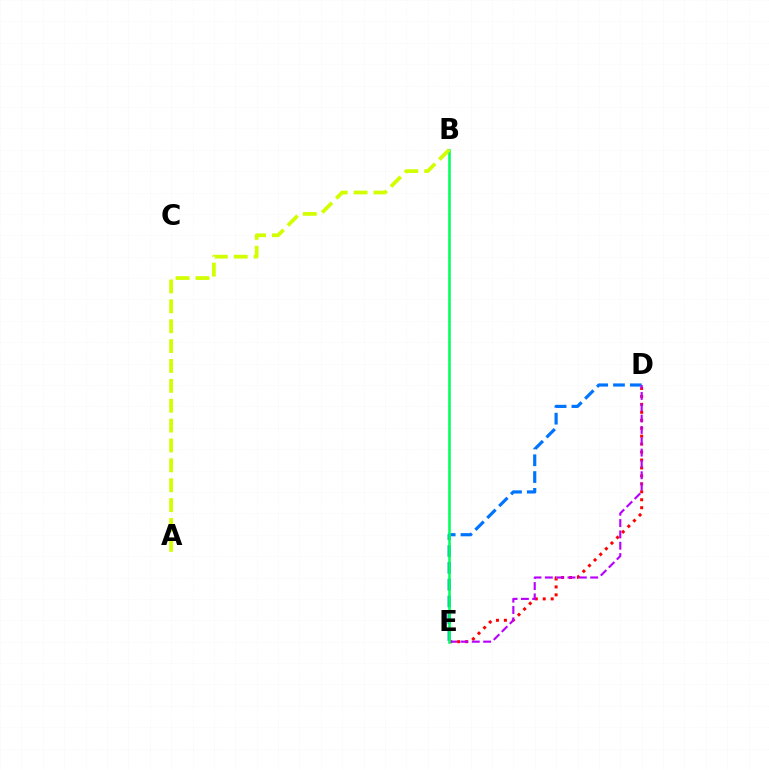{('D', 'E'): [{'color': '#ff0000', 'line_style': 'dotted', 'thickness': 2.16}, {'color': '#0074ff', 'line_style': 'dashed', 'thickness': 2.28}, {'color': '#b900ff', 'line_style': 'dashed', 'thickness': 1.54}], ('B', 'E'): [{'color': '#00ff5c', 'line_style': 'solid', 'thickness': 1.84}], ('A', 'B'): [{'color': '#d1ff00', 'line_style': 'dashed', 'thickness': 2.7}]}